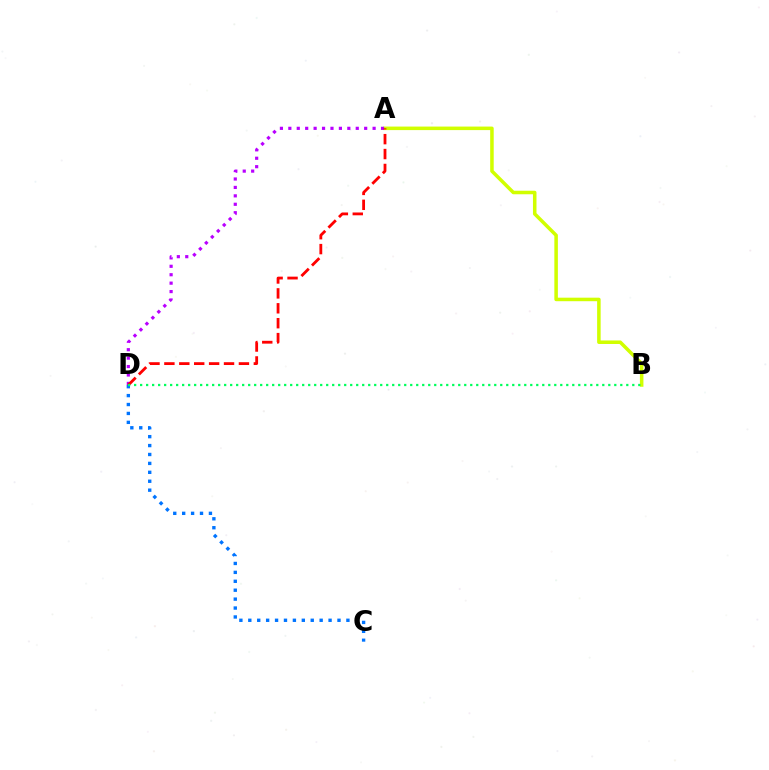{('A', 'B'): [{'color': '#d1ff00', 'line_style': 'solid', 'thickness': 2.54}], ('A', 'D'): [{'color': '#b900ff', 'line_style': 'dotted', 'thickness': 2.29}, {'color': '#ff0000', 'line_style': 'dashed', 'thickness': 2.03}], ('C', 'D'): [{'color': '#0074ff', 'line_style': 'dotted', 'thickness': 2.42}], ('B', 'D'): [{'color': '#00ff5c', 'line_style': 'dotted', 'thickness': 1.63}]}